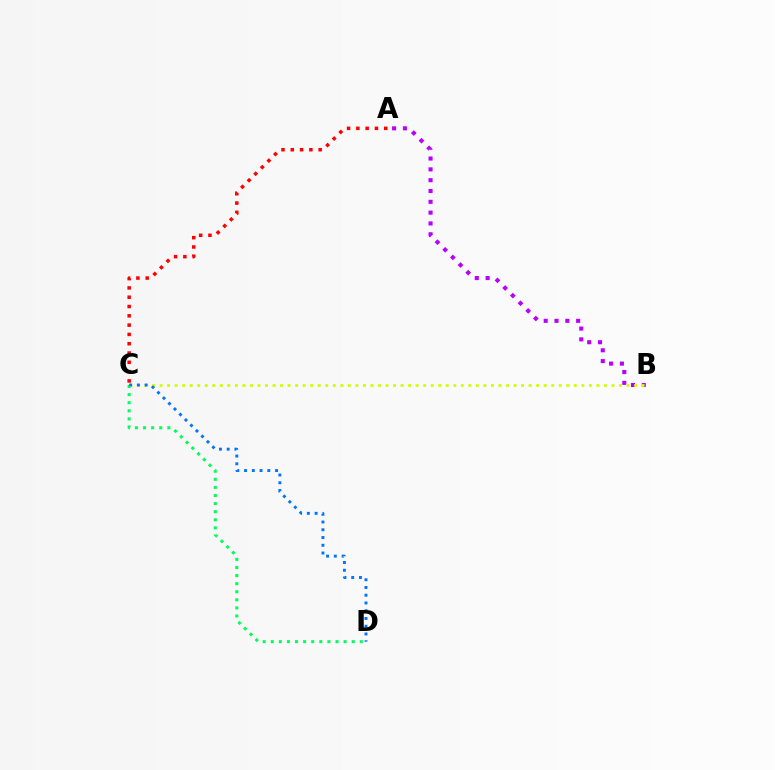{('A', 'C'): [{'color': '#ff0000', 'line_style': 'dotted', 'thickness': 2.53}], ('C', 'D'): [{'color': '#00ff5c', 'line_style': 'dotted', 'thickness': 2.2}, {'color': '#0074ff', 'line_style': 'dotted', 'thickness': 2.11}], ('A', 'B'): [{'color': '#b900ff', 'line_style': 'dotted', 'thickness': 2.94}], ('B', 'C'): [{'color': '#d1ff00', 'line_style': 'dotted', 'thickness': 2.05}]}